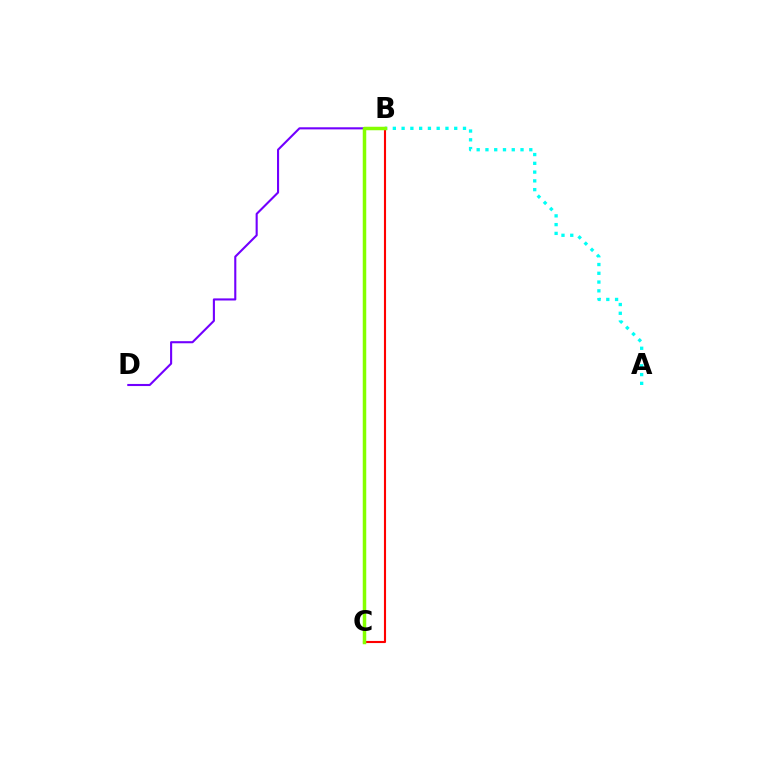{('B', 'D'): [{'color': '#7200ff', 'line_style': 'solid', 'thickness': 1.51}], ('A', 'B'): [{'color': '#00fff6', 'line_style': 'dotted', 'thickness': 2.38}], ('B', 'C'): [{'color': '#ff0000', 'line_style': 'solid', 'thickness': 1.52}, {'color': '#84ff00', 'line_style': 'solid', 'thickness': 2.52}]}